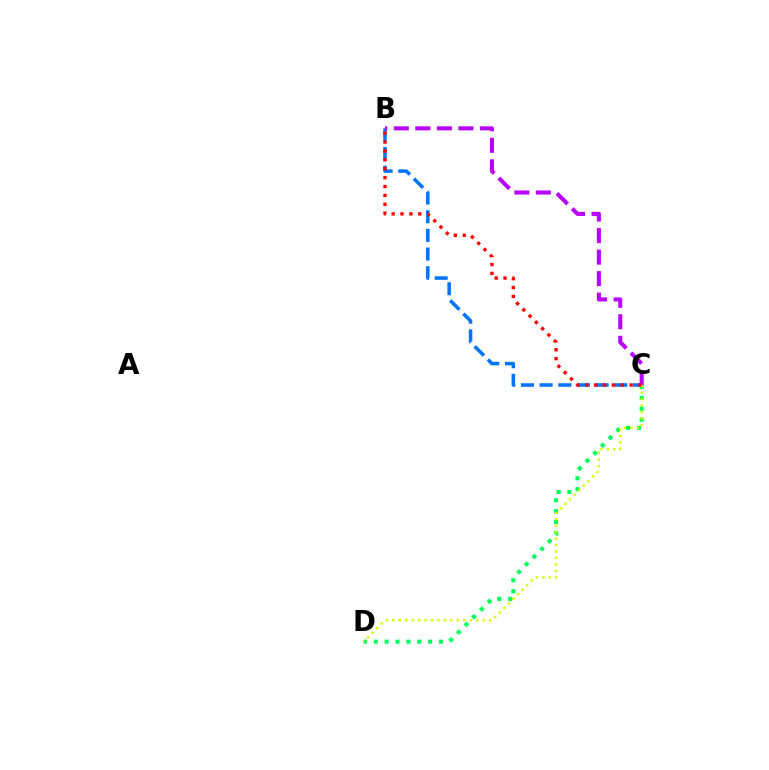{('B', 'C'): [{'color': '#0074ff', 'line_style': 'dashed', 'thickness': 2.54}, {'color': '#b900ff', 'line_style': 'dashed', 'thickness': 2.92}, {'color': '#ff0000', 'line_style': 'dotted', 'thickness': 2.41}], ('C', 'D'): [{'color': '#00ff5c', 'line_style': 'dotted', 'thickness': 2.95}, {'color': '#d1ff00', 'line_style': 'dotted', 'thickness': 1.75}]}